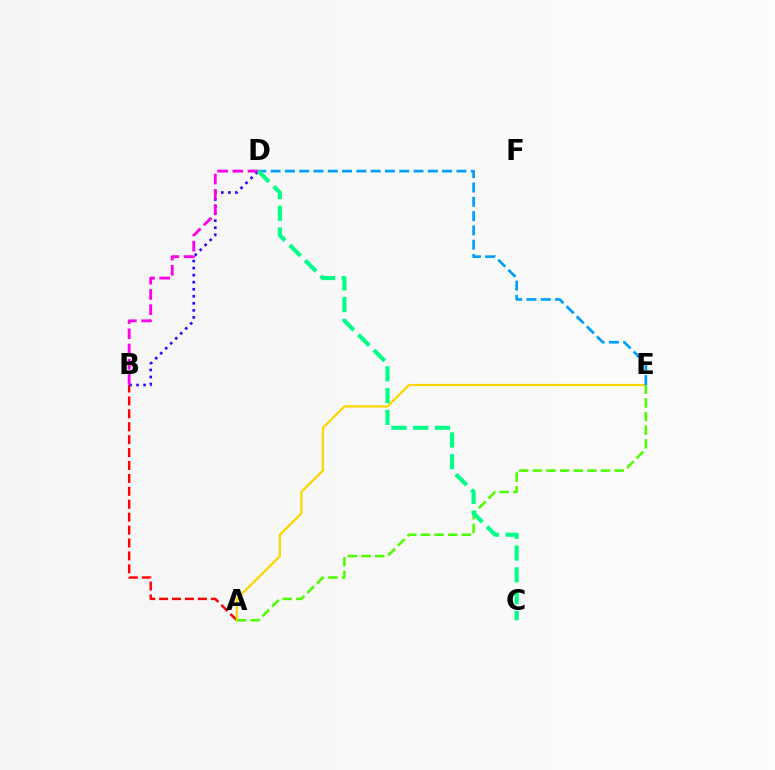{('A', 'B'): [{'color': '#ff0000', 'line_style': 'dashed', 'thickness': 1.75}], ('A', 'E'): [{'color': '#ffd500', 'line_style': 'solid', 'thickness': 1.61}, {'color': '#4fff00', 'line_style': 'dashed', 'thickness': 1.85}], ('B', 'D'): [{'color': '#3700ff', 'line_style': 'dotted', 'thickness': 1.91}, {'color': '#ff00ed', 'line_style': 'dashed', 'thickness': 2.07}], ('D', 'E'): [{'color': '#009eff', 'line_style': 'dashed', 'thickness': 1.94}], ('C', 'D'): [{'color': '#00ff86', 'line_style': 'dashed', 'thickness': 2.96}]}